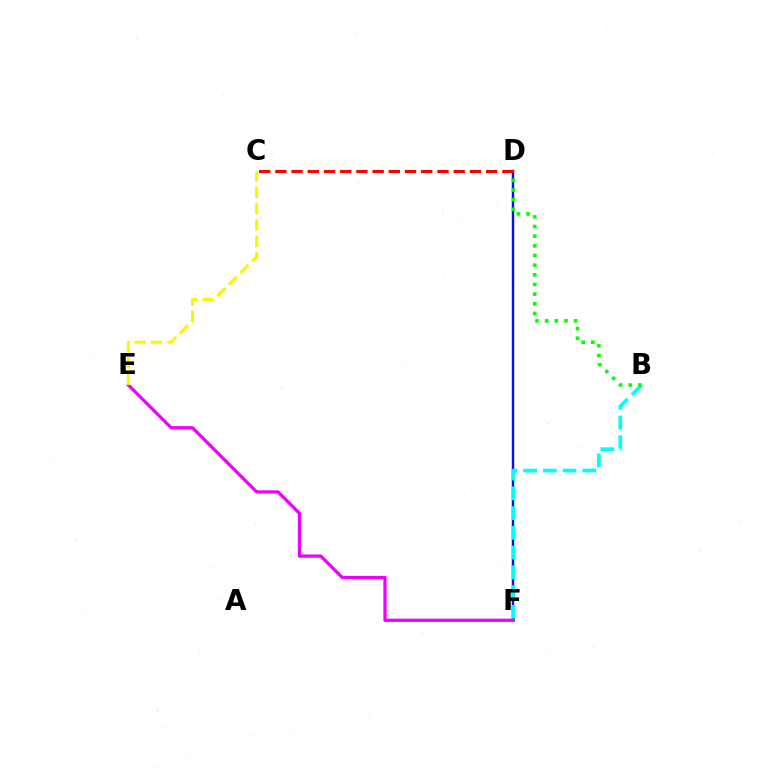{('D', 'F'): [{'color': '#0010ff', 'line_style': 'solid', 'thickness': 1.74}], ('B', 'F'): [{'color': '#00fff6', 'line_style': 'dashed', 'thickness': 2.68}], ('B', 'D'): [{'color': '#08ff00', 'line_style': 'dotted', 'thickness': 2.62}], ('E', 'F'): [{'color': '#ee00ff', 'line_style': 'solid', 'thickness': 2.33}], ('C', 'E'): [{'color': '#fcf500', 'line_style': 'dashed', 'thickness': 2.22}], ('C', 'D'): [{'color': '#ff0000', 'line_style': 'dashed', 'thickness': 2.2}]}